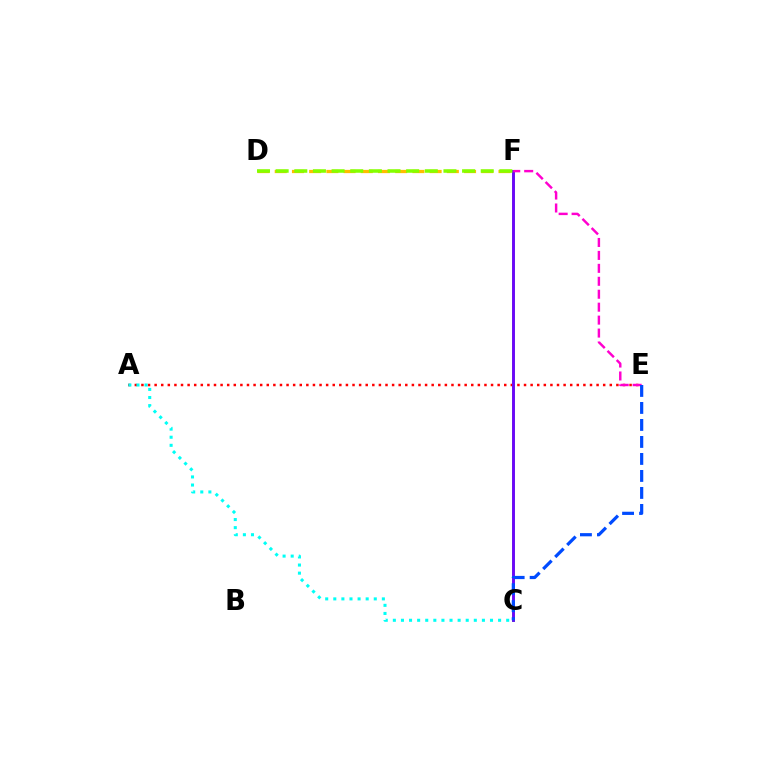{('A', 'E'): [{'color': '#ff0000', 'line_style': 'dotted', 'thickness': 1.79}], ('C', 'F'): [{'color': '#00ff39', 'line_style': 'solid', 'thickness': 2.11}, {'color': '#7200ff', 'line_style': 'solid', 'thickness': 2.03}], ('A', 'C'): [{'color': '#00fff6', 'line_style': 'dotted', 'thickness': 2.2}], ('D', 'F'): [{'color': '#ffbd00', 'line_style': 'dashed', 'thickness': 2.34}, {'color': '#84ff00', 'line_style': 'dashed', 'thickness': 2.53}], ('E', 'F'): [{'color': '#ff00cf', 'line_style': 'dashed', 'thickness': 1.76}], ('C', 'E'): [{'color': '#004bff', 'line_style': 'dashed', 'thickness': 2.31}]}